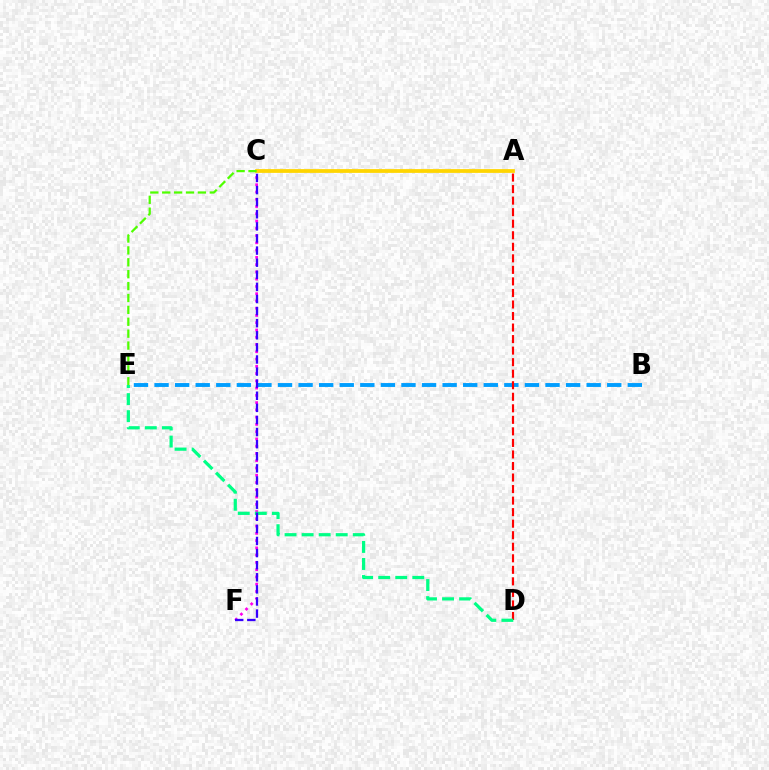{('B', 'E'): [{'color': '#009eff', 'line_style': 'dashed', 'thickness': 2.8}], ('C', 'F'): [{'color': '#ff00ed', 'line_style': 'dotted', 'thickness': 1.97}, {'color': '#3700ff', 'line_style': 'dashed', 'thickness': 1.64}], ('A', 'D'): [{'color': '#ff0000', 'line_style': 'dashed', 'thickness': 1.57}], ('A', 'C'): [{'color': '#ffd500', 'line_style': 'solid', 'thickness': 2.71}], ('D', 'E'): [{'color': '#00ff86', 'line_style': 'dashed', 'thickness': 2.32}], ('C', 'E'): [{'color': '#4fff00', 'line_style': 'dashed', 'thickness': 1.62}]}